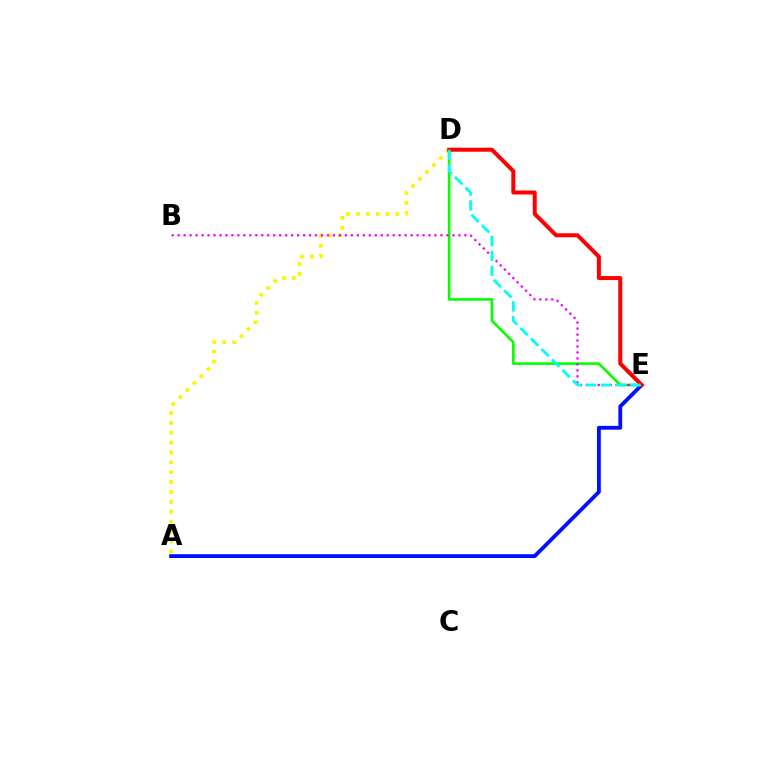{('A', 'E'): [{'color': '#0010ff', 'line_style': 'solid', 'thickness': 2.76}], ('A', 'D'): [{'color': '#fcf500', 'line_style': 'dotted', 'thickness': 2.68}], ('D', 'E'): [{'color': '#08ff00', 'line_style': 'solid', 'thickness': 1.91}, {'color': '#ff0000', 'line_style': 'solid', 'thickness': 2.89}, {'color': '#00fff6', 'line_style': 'dashed', 'thickness': 2.02}], ('B', 'E'): [{'color': '#ee00ff', 'line_style': 'dotted', 'thickness': 1.62}]}